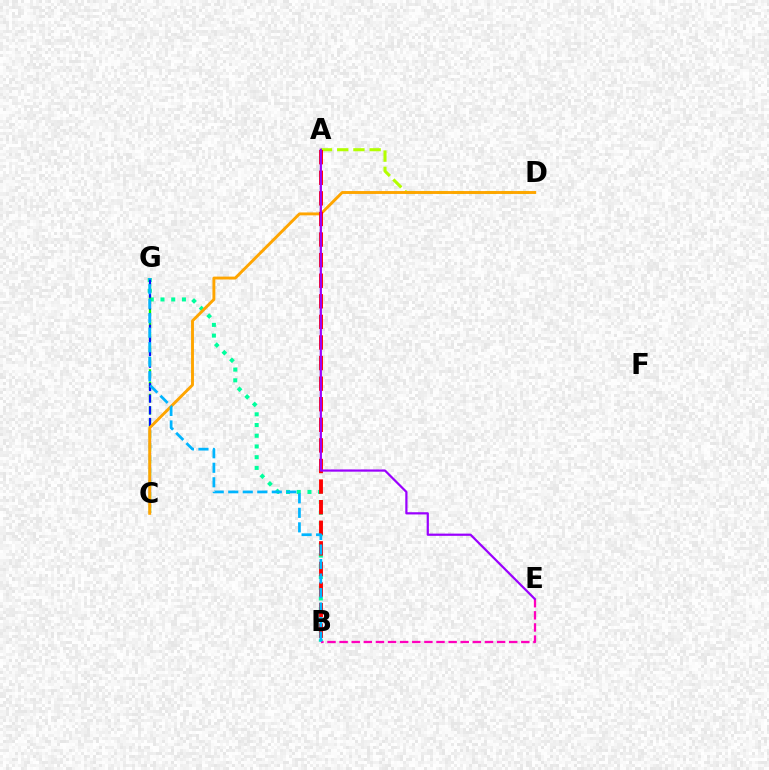{('B', 'G'): [{'color': '#00ff9d', 'line_style': 'dotted', 'thickness': 2.91}, {'color': '#00b5ff', 'line_style': 'dashed', 'thickness': 1.97}], ('C', 'G'): [{'color': '#08ff00', 'line_style': 'dashed', 'thickness': 1.67}, {'color': '#0010ff', 'line_style': 'dashed', 'thickness': 1.58}], ('A', 'D'): [{'color': '#b3ff00', 'line_style': 'dashed', 'thickness': 2.2}], ('B', 'E'): [{'color': '#ff00bd', 'line_style': 'dashed', 'thickness': 1.65}], ('C', 'D'): [{'color': '#ffa500', 'line_style': 'solid', 'thickness': 2.09}], ('A', 'B'): [{'color': '#ff0000', 'line_style': 'dashed', 'thickness': 2.8}], ('A', 'E'): [{'color': '#9b00ff', 'line_style': 'solid', 'thickness': 1.6}]}